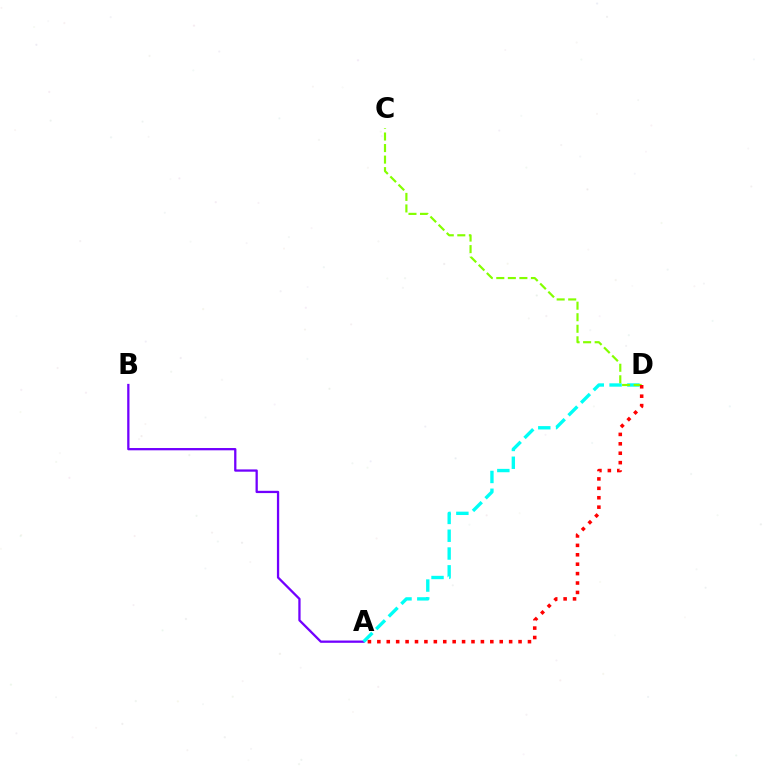{('A', 'B'): [{'color': '#7200ff', 'line_style': 'solid', 'thickness': 1.64}], ('A', 'D'): [{'color': '#00fff6', 'line_style': 'dashed', 'thickness': 2.42}, {'color': '#ff0000', 'line_style': 'dotted', 'thickness': 2.56}], ('C', 'D'): [{'color': '#84ff00', 'line_style': 'dashed', 'thickness': 1.57}]}